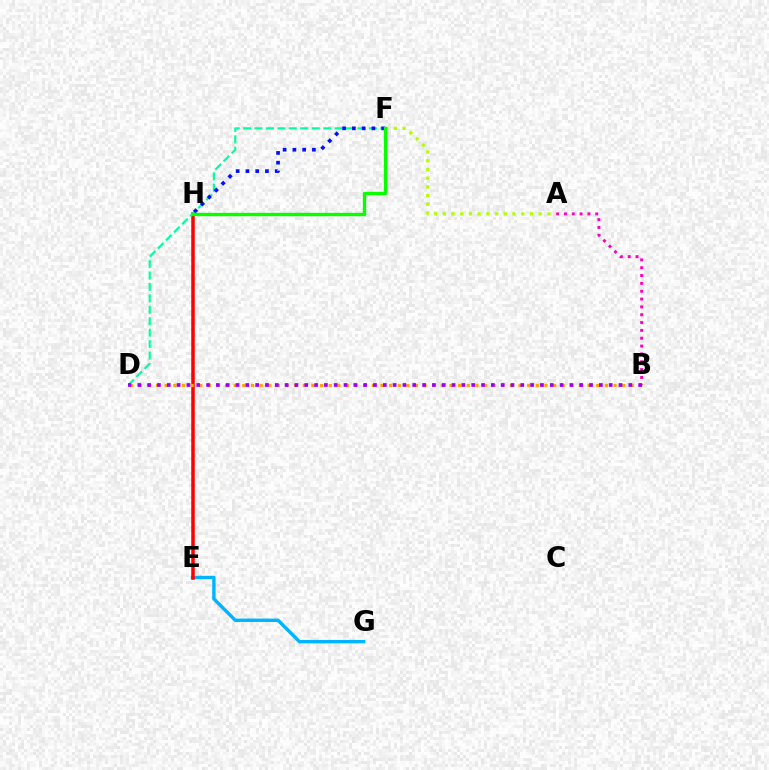{('E', 'G'): [{'color': '#00b5ff', 'line_style': 'solid', 'thickness': 2.46}], ('E', 'H'): [{'color': '#ff0000', 'line_style': 'solid', 'thickness': 2.53}], ('A', 'B'): [{'color': '#ff00bd', 'line_style': 'dotted', 'thickness': 2.13}], ('B', 'D'): [{'color': '#ffa500', 'line_style': 'dotted', 'thickness': 2.34}, {'color': '#9b00ff', 'line_style': 'dotted', 'thickness': 2.67}], ('D', 'F'): [{'color': '#00ff9d', 'line_style': 'dashed', 'thickness': 1.55}], ('A', 'F'): [{'color': '#b3ff00', 'line_style': 'dotted', 'thickness': 2.37}], ('F', 'H'): [{'color': '#0010ff', 'line_style': 'dotted', 'thickness': 2.65}, {'color': '#08ff00', 'line_style': 'solid', 'thickness': 2.42}]}